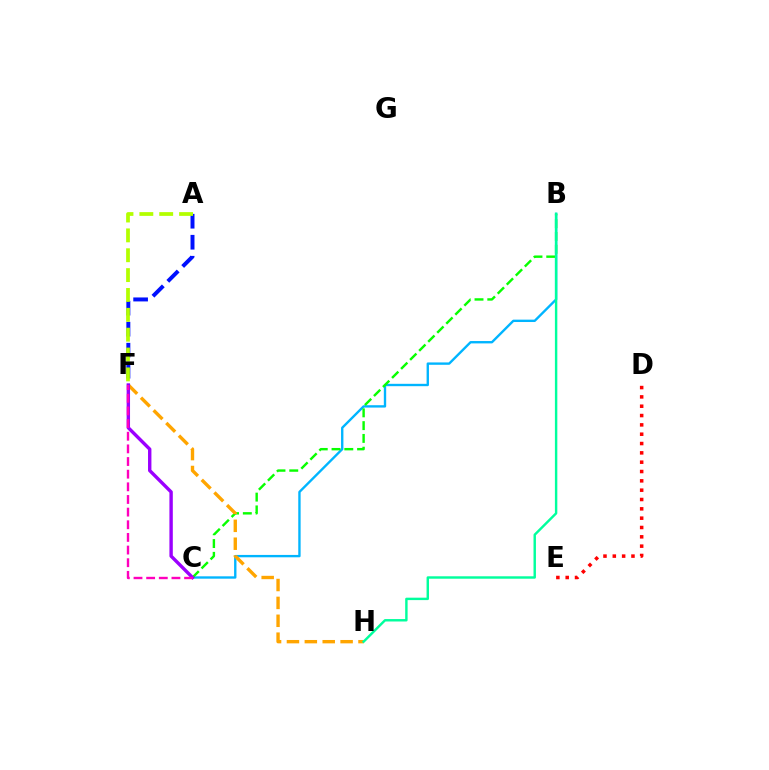{('B', 'C'): [{'color': '#00b5ff', 'line_style': 'solid', 'thickness': 1.7}, {'color': '#08ff00', 'line_style': 'dashed', 'thickness': 1.74}], ('F', 'H'): [{'color': '#ffa500', 'line_style': 'dashed', 'thickness': 2.43}], ('D', 'E'): [{'color': '#ff0000', 'line_style': 'dotted', 'thickness': 2.53}], ('C', 'F'): [{'color': '#9b00ff', 'line_style': 'solid', 'thickness': 2.44}, {'color': '#ff00bd', 'line_style': 'dashed', 'thickness': 1.72}], ('B', 'H'): [{'color': '#00ff9d', 'line_style': 'solid', 'thickness': 1.75}], ('A', 'F'): [{'color': '#0010ff', 'line_style': 'dashed', 'thickness': 2.85}, {'color': '#b3ff00', 'line_style': 'dashed', 'thickness': 2.7}]}